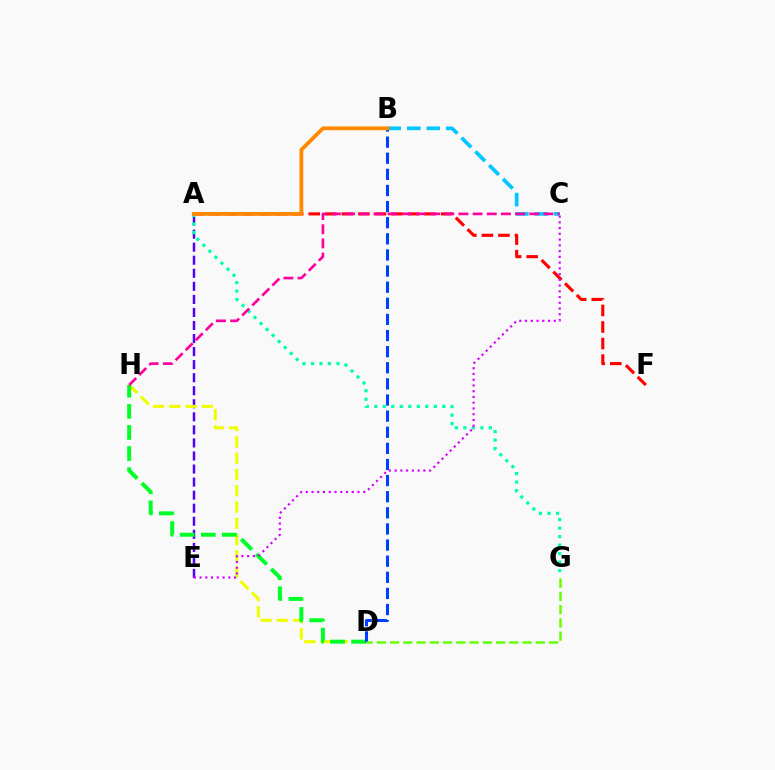{('A', 'E'): [{'color': '#4f00ff', 'line_style': 'dashed', 'thickness': 1.77}], ('A', 'F'): [{'color': '#ff0000', 'line_style': 'dashed', 'thickness': 2.25}], ('D', 'H'): [{'color': '#eeff00', 'line_style': 'dashed', 'thickness': 2.21}, {'color': '#00ff27', 'line_style': 'dashed', 'thickness': 2.87}], ('B', 'D'): [{'color': '#003fff', 'line_style': 'dashed', 'thickness': 2.19}], ('D', 'G'): [{'color': '#66ff00', 'line_style': 'dashed', 'thickness': 1.8}], ('A', 'G'): [{'color': '#00ffaf', 'line_style': 'dotted', 'thickness': 2.31}], ('B', 'C'): [{'color': '#00c7ff', 'line_style': 'dashed', 'thickness': 2.65}], ('C', 'H'): [{'color': '#ff00a0', 'line_style': 'dashed', 'thickness': 1.92}], ('A', 'B'): [{'color': '#ff8800', 'line_style': 'solid', 'thickness': 2.72}], ('C', 'E'): [{'color': '#d600ff', 'line_style': 'dotted', 'thickness': 1.56}]}